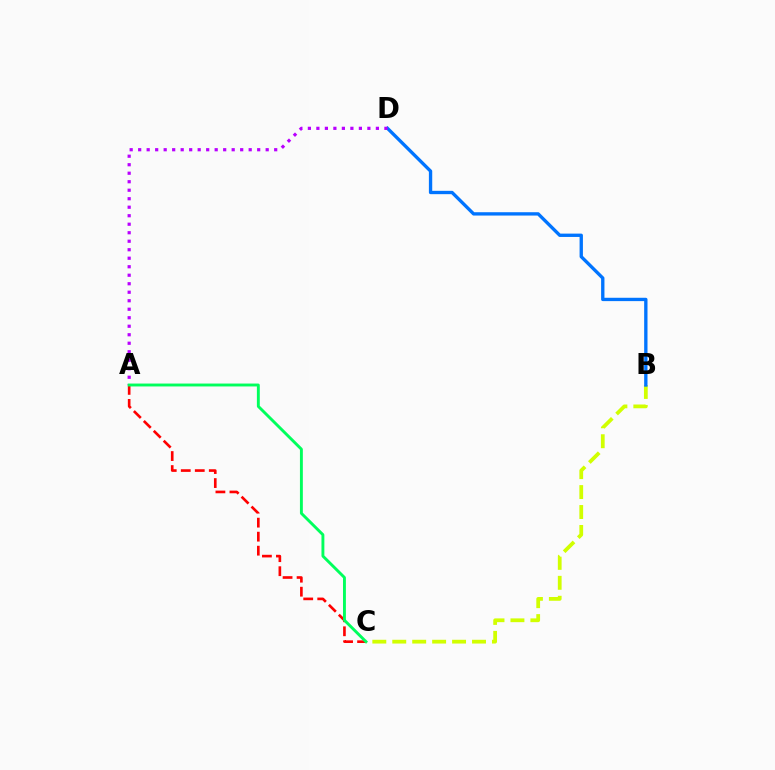{('B', 'C'): [{'color': '#d1ff00', 'line_style': 'dashed', 'thickness': 2.71}], ('B', 'D'): [{'color': '#0074ff', 'line_style': 'solid', 'thickness': 2.4}], ('A', 'D'): [{'color': '#b900ff', 'line_style': 'dotted', 'thickness': 2.31}], ('A', 'C'): [{'color': '#ff0000', 'line_style': 'dashed', 'thickness': 1.9}, {'color': '#00ff5c', 'line_style': 'solid', 'thickness': 2.08}]}